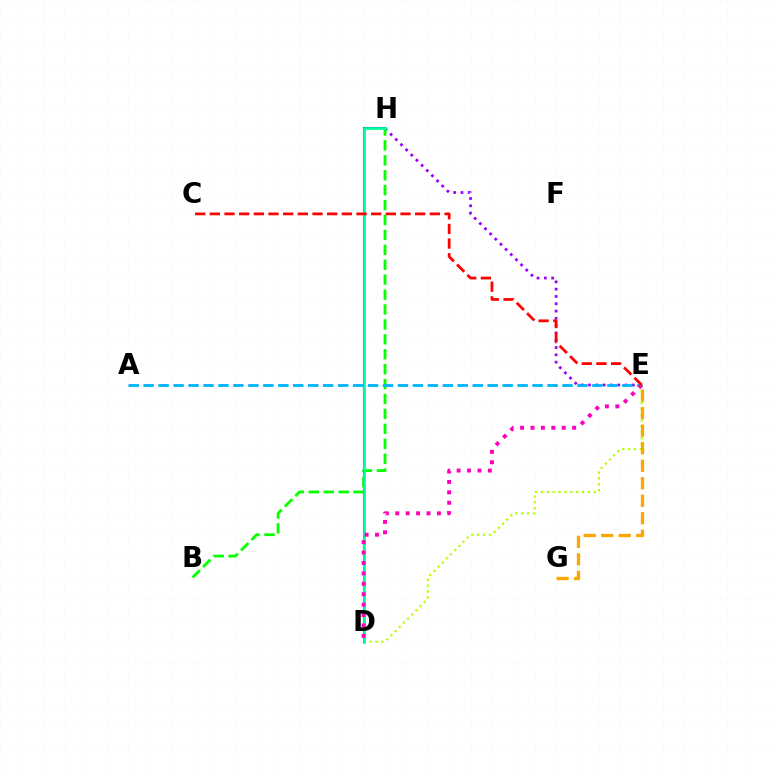{('E', 'H'): [{'color': '#9b00ff', 'line_style': 'dotted', 'thickness': 1.98}], ('B', 'H'): [{'color': '#08ff00', 'line_style': 'dashed', 'thickness': 2.03}], ('D', 'E'): [{'color': '#b3ff00', 'line_style': 'dotted', 'thickness': 1.6}, {'color': '#ff00bd', 'line_style': 'dotted', 'thickness': 2.83}], ('E', 'G'): [{'color': '#ffa500', 'line_style': 'dashed', 'thickness': 2.38}], ('A', 'E'): [{'color': '#00b5ff', 'line_style': 'dashed', 'thickness': 2.03}], ('D', 'H'): [{'color': '#0010ff', 'line_style': 'solid', 'thickness': 1.51}, {'color': '#00ff9d', 'line_style': 'solid', 'thickness': 1.98}], ('C', 'E'): [{'color': '#ff0000', 'line_style': 'dashed', 'thickness': 1.99}]}